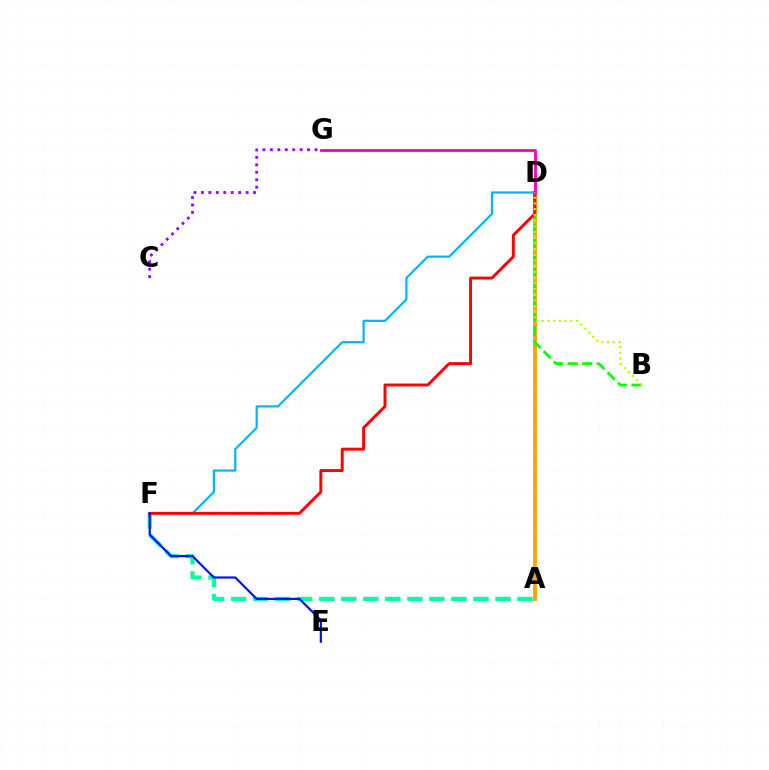{('D', 'F'): [{'color': '#00b5ff', 'line_style': 'solid', 'thickness': 1.59}, {'color': '#ff0000', 'line_style': 'solid', 'thickness': 2.11}], ('A', 'D'): [{'color': '#ffa500', 'line_style': 'solid', 'thickness': 2.78}], ('B', 'D'): [{'color': '#08ff00', 'line_style': 'dashed', 'thickness': 1.98}, {'color': '#b3ff00', 'line_style': 'dotted', 'thickness': 1.55}], ('A', 'F'): [{'color': '#00ff9d', 'line_style': 'dashed', 'thickness': 2.99}], ('C', 'G'): [{'color': '#9b00ff', 'line_style': 'dotted', 'thickness': 2.02}], ('D', 'G'): [{'color': '#ff00bd', 'line_style': 'solid', 'thickness': 2.04}], ('E', 'F'): [{'color': '#0010ff', 'line_style': 'solid', 'thickness': 1.57}]}